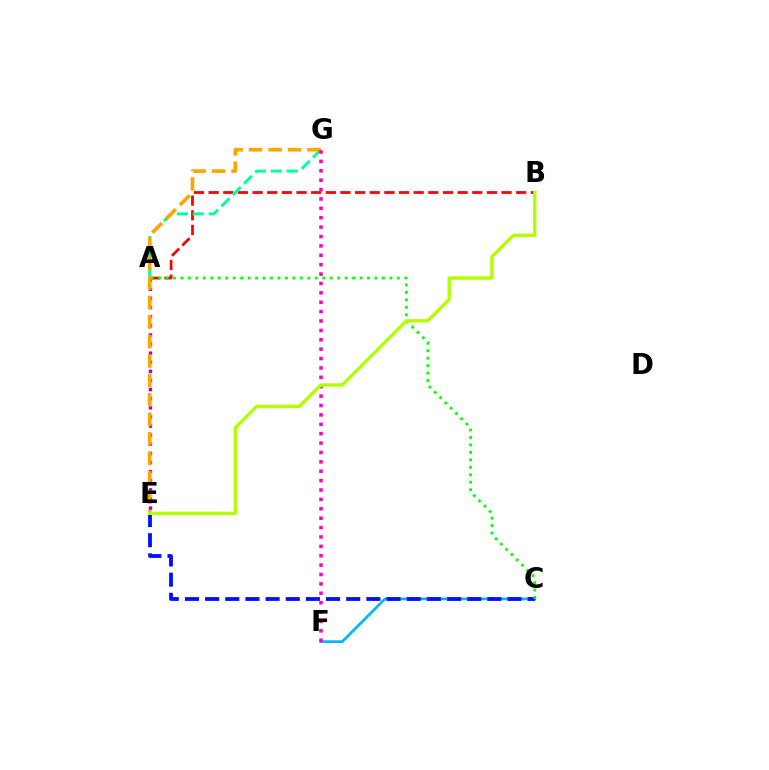{('A', 'E'): [{'color': '#9b00ff', 'line_style': 'dotted', 'thickness': 2.48}], ('C', 'F'): [{'color': '#00b5ff', 'line_style': 'solid', 'thickness': 1.96}], ('A', 'B'): [{'color': '#ff0000', 'line_style': 'dashed', 'thickness': 1.99}], ('C', 'E'): [{'color': '#0010ff', 'line_style': 'dashed', 'thickness': 2.74}], ('A', 'C'): [{'color': '#08ff00', 'line_style': 'dotted', 'thickness': 2.03}], ('A', 'G'): [{'color': '#00ff9d', 'line_style': 'dashed', 'thickness': 2.17}], ('E', 'G'): [{'color': '#ffa500', 'line_style': 'dashed', 'thickness': 2.65}], ('F', 'G'): [{'color': '#ff00bd', 'line_style': 'dotted', 'thickness': 2.55}], ('B', 'E'): [{'color': '#b3ff00', 'line_style': 'solid', 'thickness': 2.45}]}